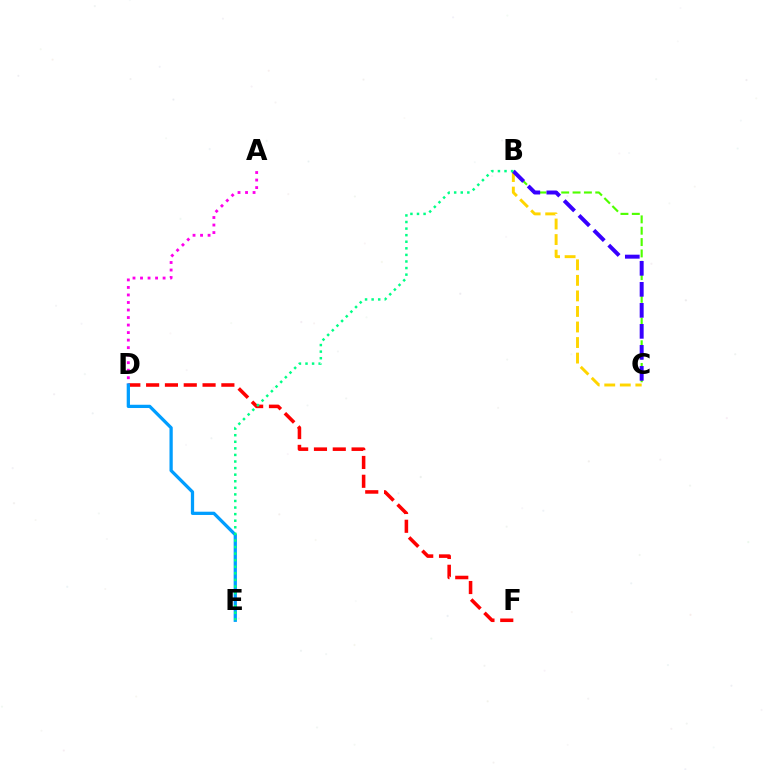{('B', 'C'): [{'color': '#4fff00', 'line_style': 'dashed', 'thickness': 1.54}, {'color': '#ffd500', 'line_style': 'dashed', 'thickness': 2.11}, {'color': '#3700ff', 'line_style': 'dashed', 'thickness': 2.85}], ('D', 'F'): [{'color': '#ff0000', 'line_style': 'dashed', 'thickness': 2.56}], ('A', 'D'): [{'color': '#ff00ed', 'line_style': 'dotted', 'thickness': 2.04}], ('D', 'E'): [{'color': '#009eff', 'line_style': 'solid', 'thickness': 2.35}], ('B', 'E'): [{'color': '#00ff86', 'line_style': 'dotted', 'thickness': 1.79}]}